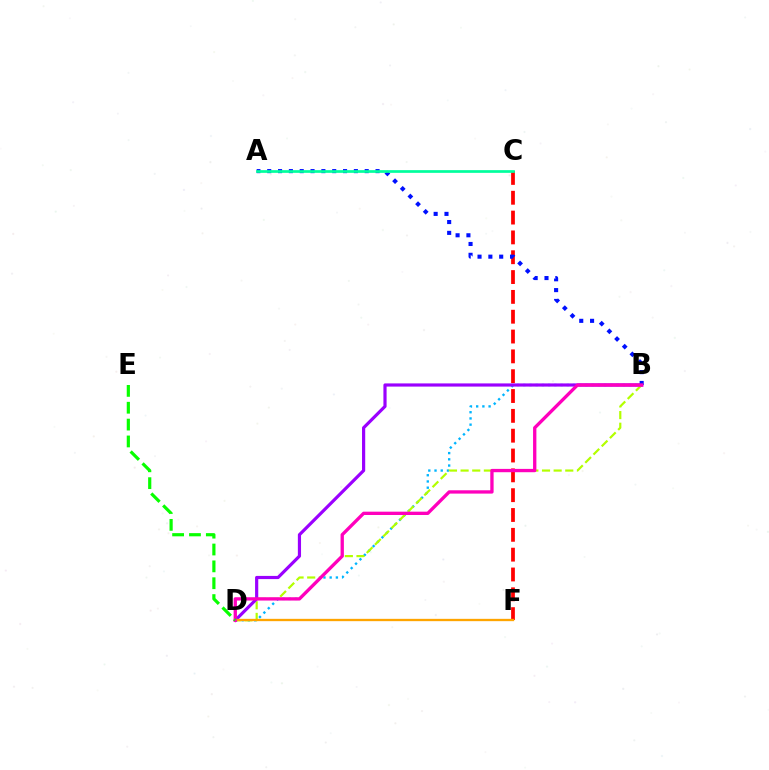{('C', 'F'): [{'color': '#ff0000', 'line_style': 'dashed', 'thickness': 2.69}], ('B', 'D'): [{'color': '#00b5ff', 'line_style': 'dotted', 'thickness': 1.69}, {'color': '#b3ff00', 'line_style': 'dashed', 'thickness': 1.58}, {'color': '#9b00ff', 'line_style': 'solid', 'thickness': 2.29}, {'color': '#ff00bd', 'line_style': 'solid', 'thickness': 2.39}], ('D', 'F'): [{'color': '#ffa500', 'line_style': 'solid', 'thickness': 1.67}], ('A', 'B'): [{'color': '#0010ff', 'line_style': 'dotted', 'thickness': 2.94}], ('D', 'E'): [{'color': '#08ff00', 'line_style': 'dashed', 'thickness': 2.29}], ('A', 'C'): [{'color': '#00ff9d', 'line_style': 'solid', 'thickness': 1.94}]}